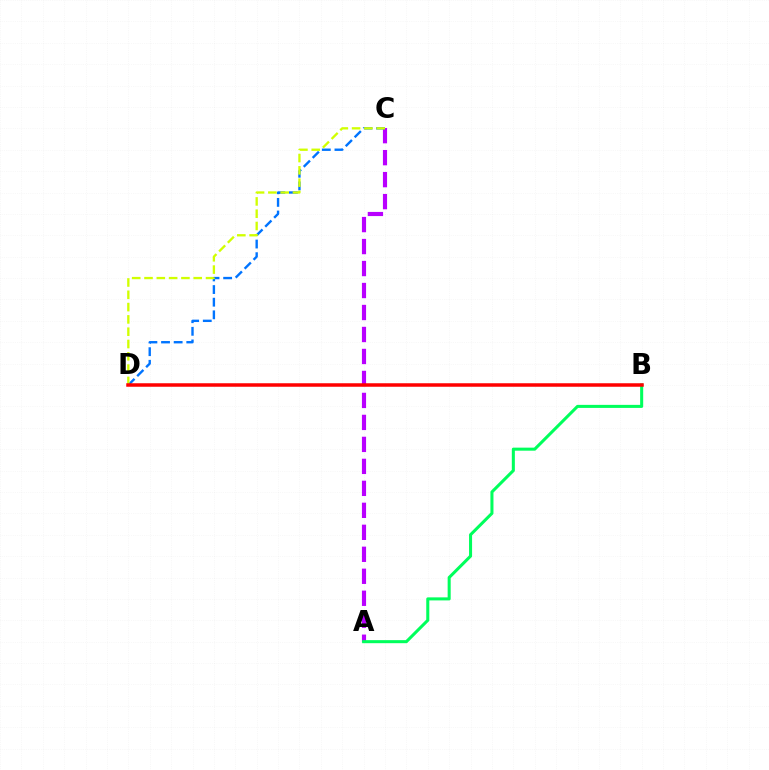{('A', 'C'): [{'color': '#b900ff', 'line_style': 'dashed', 'thickness': 2.99}], ('C', 'D'): [{'color': '#0074ff', 'line_style': 'dashed', 'thickness': 1.72}, {'color': '#d1ff00', 'line_style': 'dashed', 'thickness': 1.67}], ('A', 'B'): [{'color': '#00ff5c', 'line_style': 'solid', 'thickness': 2.19}], ('B', 'D'): [{'color': '#ff0000', 'line_style': 'solid', 'thickness': 2.52}]}